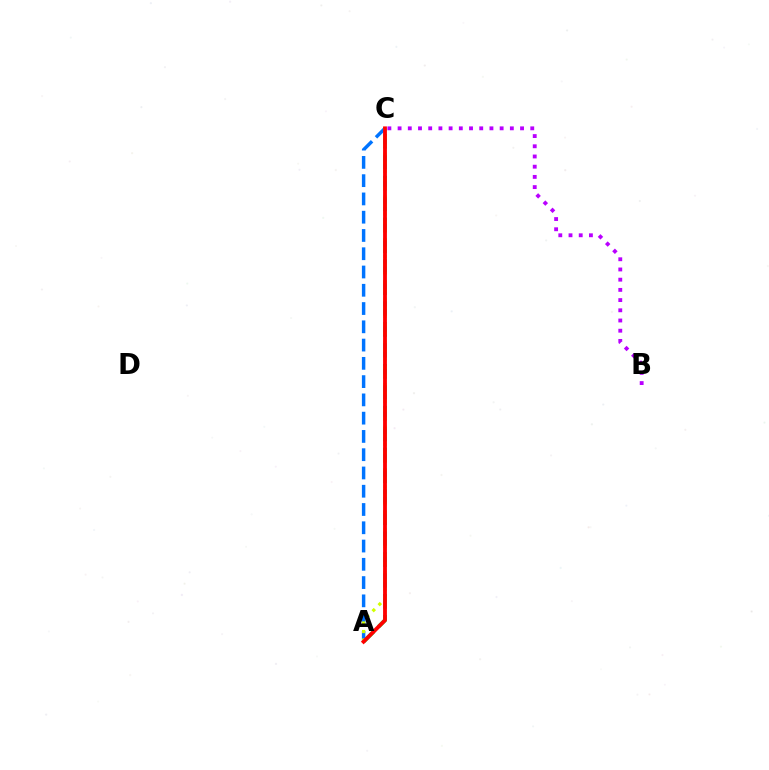{('B', 'C'): [{'color': '#b900ff', 'line_style': 'dotted', 'thickness': 2.77}], ('A', 'C'): [{'color': '#00ff5c', 'line_style': 'dashed', 'thickness': 2.84}, {'color': '#0074ff', 'line_style': 'dashed', 'thickness': 2.48}, {'color': '#d1ff00', 'line_style': 'dotted', 'thickness': 2.32}, {'color': '#ff0000', 'line_style': 'solid', 'thickness': 2.75}]}